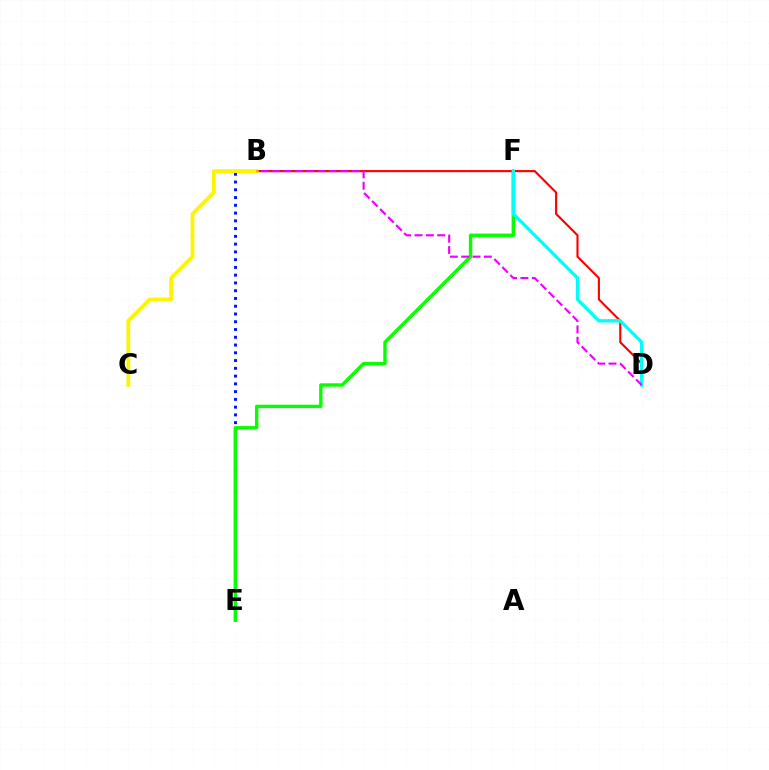{('B', 'E'): [{'color': '#0010ff', 'line_style': 'dotted', 'thickness': 2.11}], ('E', 'F'): [{'color': '#08ff00', 'line_style': 'solid', 'thickness': 2.46}], ('B', 'D'): [{'color': '#ff0000', 'line_style': 'solid', 'thickness': 1.53}, {'color': '#ee00ff', 'line_style': 'dashed', 'thickness': 1.54}], ('B', 'C'): [{'color': '#fcf500', 'line_style': 'solid', 'thickness': 2.73}], ('D', 'F'): [{'color': '#00fff6', 'line_style': 'solid', 'thickness': 2.4}]}